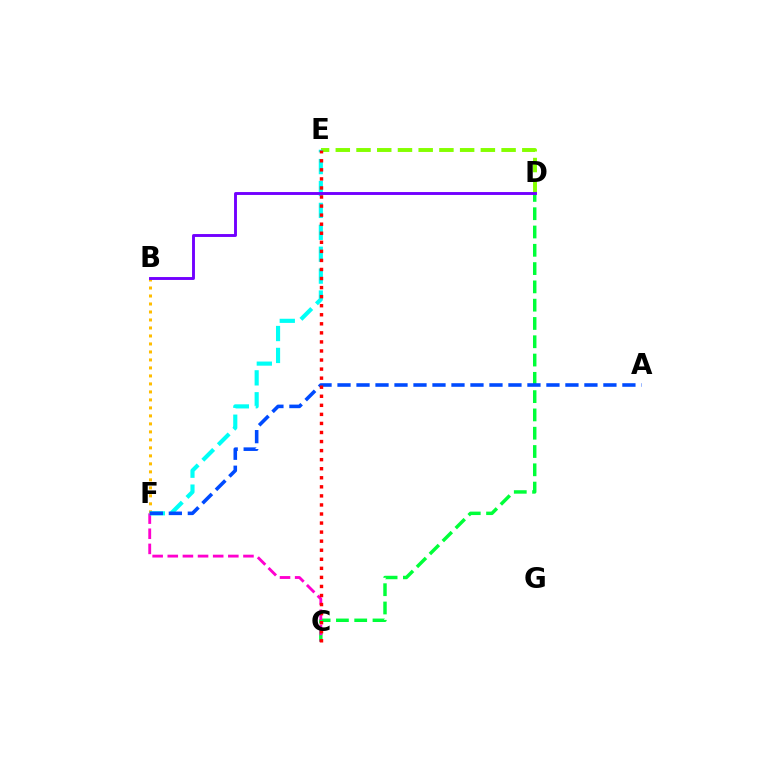{('D', 'E'): [{'color': '#84ff00', 'line_style': 'dashed', 'thickness': 2.82}], ('C', 'D'): [{'color': '#00ff39', 'line_style': 'dashed', 'thickness': 2.48}], ('B', 'F'): [{'color': '#ffbd00', 'line_style': 'dotted', 'thickness': 2.17}], ('C', 'F'): [{'color': '#ff00cf', 'line_style': 'dashed', 'thickness': 2.06}], ('E', 'F'): [{'color': '#00fff6', 'line_style': 'dashed', 'thickness': 2.98}], ('A', 'F'): [{'color': '#004bff', 'line_style': 'dashed', 'thickness': 2.58}], ('B', 'D'): [{'color': '#7200ff', 'line_style': 'solid', 'thickness': 2.09}], ('C', 'E'): [{'color': '#ff0000', 'line_style': 'dotted', 'thickness': 2.46}]}